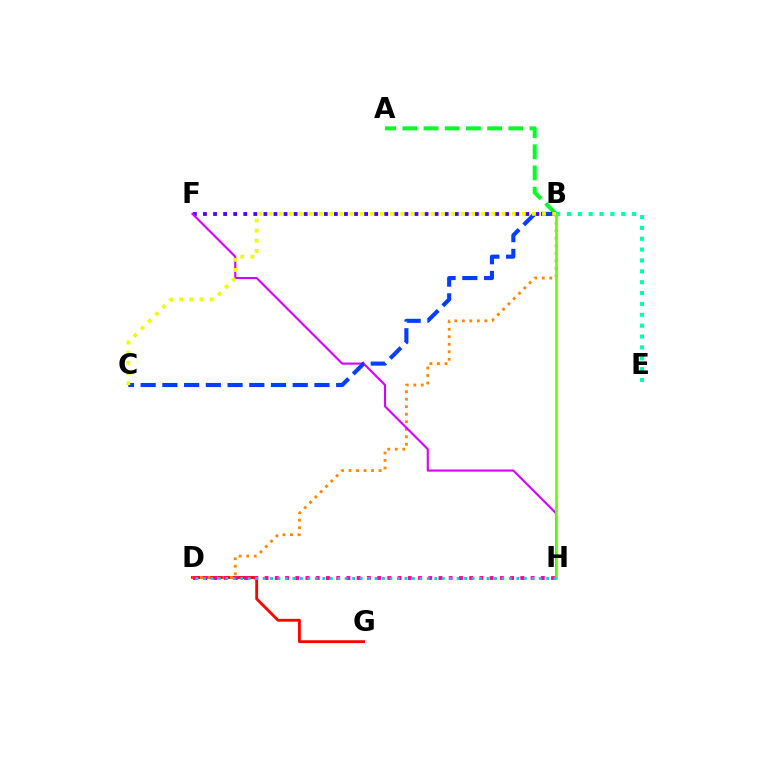{('D', 'G'): [{'color': '#ff0000', 'line_style': 'solid', 'thickness': 2.04}], ('B', 'F'): [{'color': '#4f00ff', 'line_style': 'dotted', 'thickness': 2.74}], ('B', 'D'): [{'color': '#ff8800', 'line_style': 'dotted', 'thickness': 2.04}], ('A', 'B'): [{'color': '#00ff27', 'line_style': 'dashed', 'thickness': 2.88}], ('D', 'H'): [{'color': '#ff00a0', 'line_style': 'dotted', 'thickness': 2.78}, {'color': '#00c7ff', 'line_style': 'dotted', 'thickness': 2.03}], ('F', 'H'): [{'color': '#d600ff', 'line_style': 'solid', 'thickness': 1.53}], ('B', 'E'): [{'color': '#00ffaf', 'line_style': 'dotted', 'thickness': 2.95}], ('B', 'H'): [{'color': '#66ff00', 'line_style': 'solid', 'thickness': 1.91}], ('B', 'C'): [{'color': '#003fff', 'line_style': 'dashed', 'thickness': 2.95}, {'color': '#eeff00', 'line_style': 'dotted', 'thickness': 2.75}]}